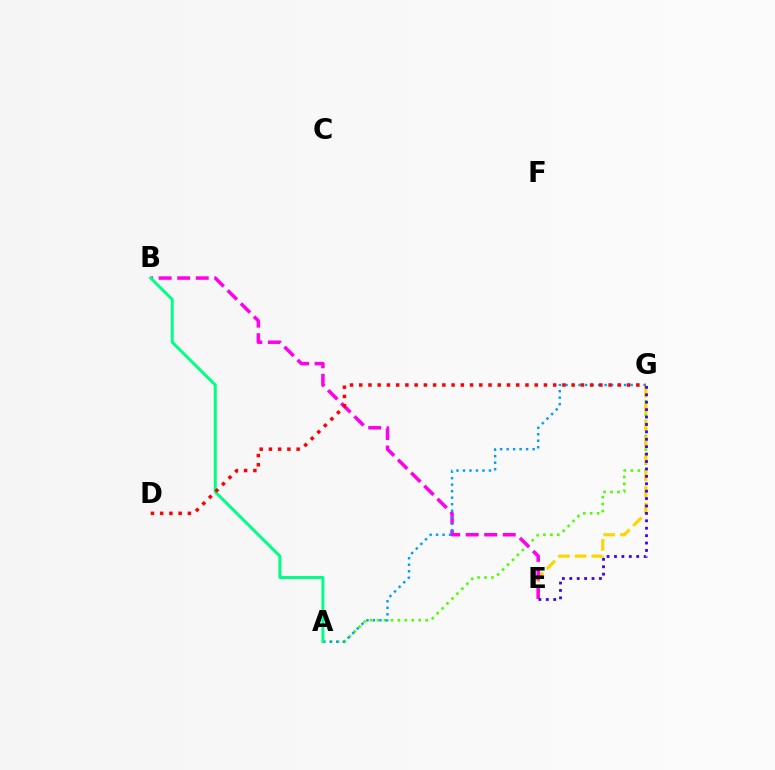{('A', 'G'): [{'color': '#4fff00', 'line_style': 'dotted', 'thickness': 1.89}, {'color': '#009eff', 'line_style': 'dotted', 'thickness': 1.77}], ('E', 'G'): [{'color': '#ffd500', 'line_style': 'dashed', 'thickness': 2.27}, {'color': '#3700ff', 'line_style': 'dotted', 'thickness': 2.01}], ('B', 'E'): [{'color': '#ff00ed', 'line_style': 'dashed', 'thickness': 2.52}], ('A', 'B'): [{'color': '#00ff86', 'line_style': 'solid', 'thickness': 2.14}], ('D', 'G'): [{'color': '#ff0000', 'line_style': 'dotted', 'thickness': 2.51}]}